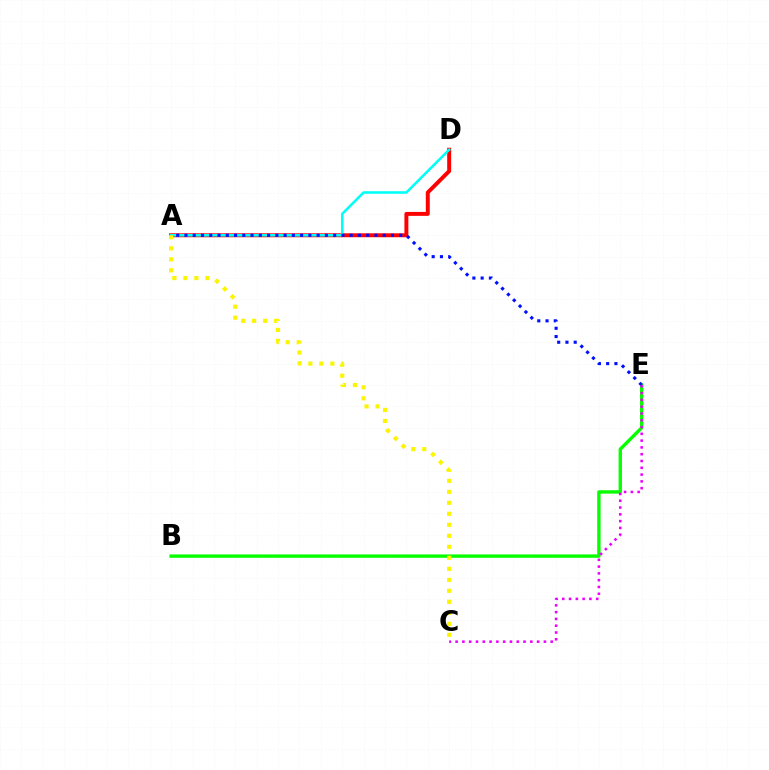{('B', 'E'): [{'color': '#08ff00', 'line_style': 'solid', 'thickness': 2.43}], ('A', 'D'): [{'color': '#ff0000', 'line_style': 'solid', 'thickness': 2.84}, {'color': '#00fff6', 'line_style': 'solid', 'thickness': 1.84}], ('A', 'C'): [{'color': '#fcf500', 'line_style': 'dotted', 'thickness': 2.99}], ('A', 'E'): [{'color': '#0010ff', 'line_style': 'dotted', 'thickness': 2.24}], ('C', 'E'): [{'color': '#ee00ff', 'line_style': 'dotted', 'thickness': 1.85}]}